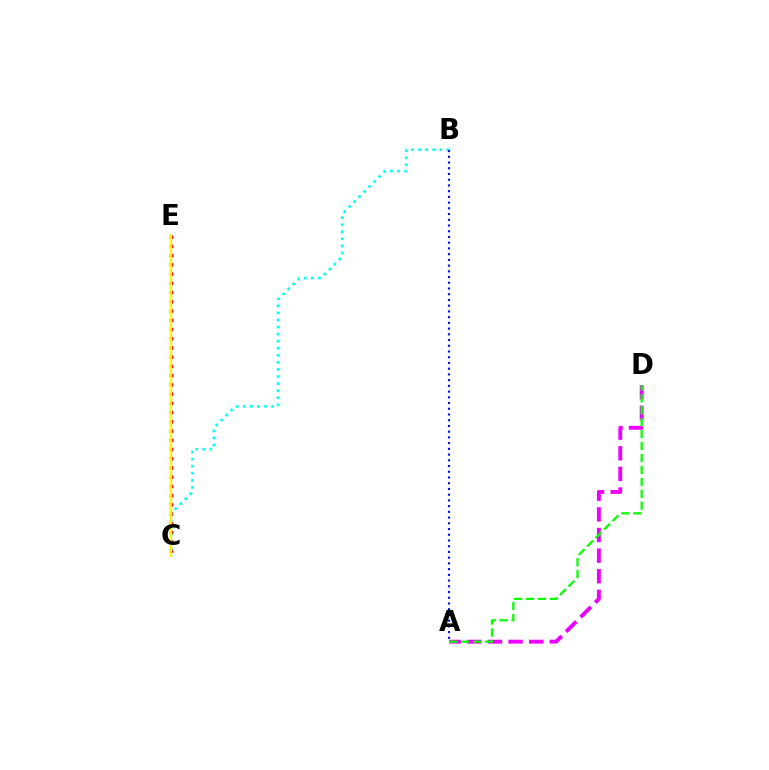{('C', 'E'): [{'color': '#ff0000', 'line_style': 'dotted', 'thickness': 2.51}, {'color': '#fcf500', 'line_style': 'solid', 'thickness': 1.53}], ('B', 'C'): [{'color': '#00fff6', 'line_style': 'dotted', 'thickness': 1.92}], ('A', 'D'): [{'color': '#ee00ff', 'line_style': 'dashed', 'thickness': 2.8}, {'color': '#08ff00', 'line_style': 'dashed', 'thickness': 1.62}], ('A', 'B'): [{'color': '#0010ff', 'line_style': 'dotted', 'thickness': 1.56}]}